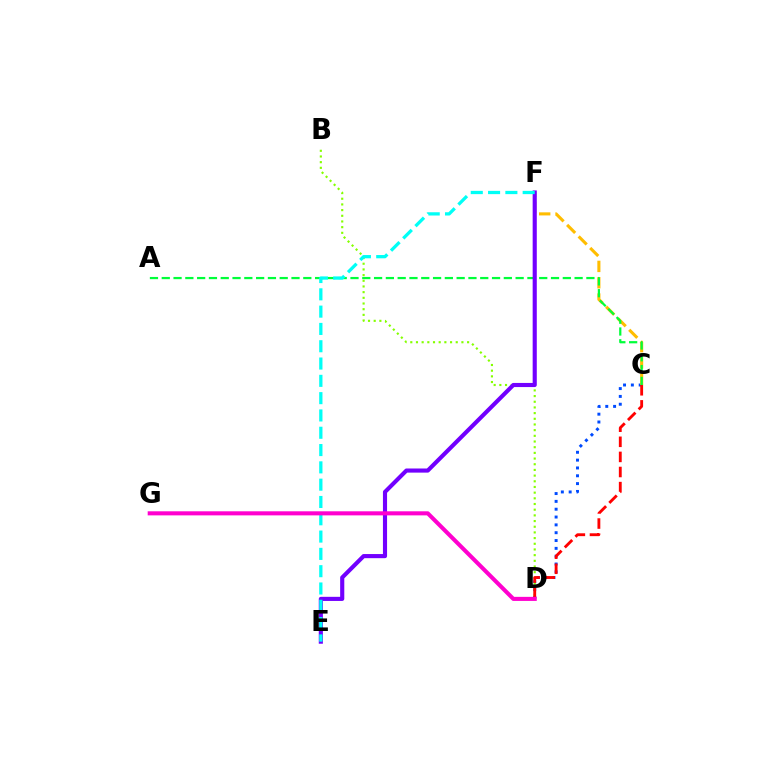{('C', 'D'): [{'color': '#004bff', 'line_style': 'dotted', 'thickness': 2.13}, {'color': '#ff0000', 'line_style': 'dashed', 'thickness': 2.05}], ('C', 'F'): [{'color': '#ffbd00', 'line_style': 'dashed', 'thickness': 2.22}], ('B', 'D'): [{'color': '#84ff00', 'line_style': 'dotted', 'thickness': 1.54}], ('A', 'C'): [{'color': '#00ff39', 'line_style': 'dashed', 'thickness': 1.6}], ('E', 'F'): [{'color': '#7200ff', 'line_style': 'solid', 'thickness': 2.97}, {'color': '#00fff6', 'line_style': 'dashed', 'thickness': 2.35}], ('D', 'G'): [{'color': '#ff00cf', 'line_style': 'solid', 'thickness': 2.93}]}